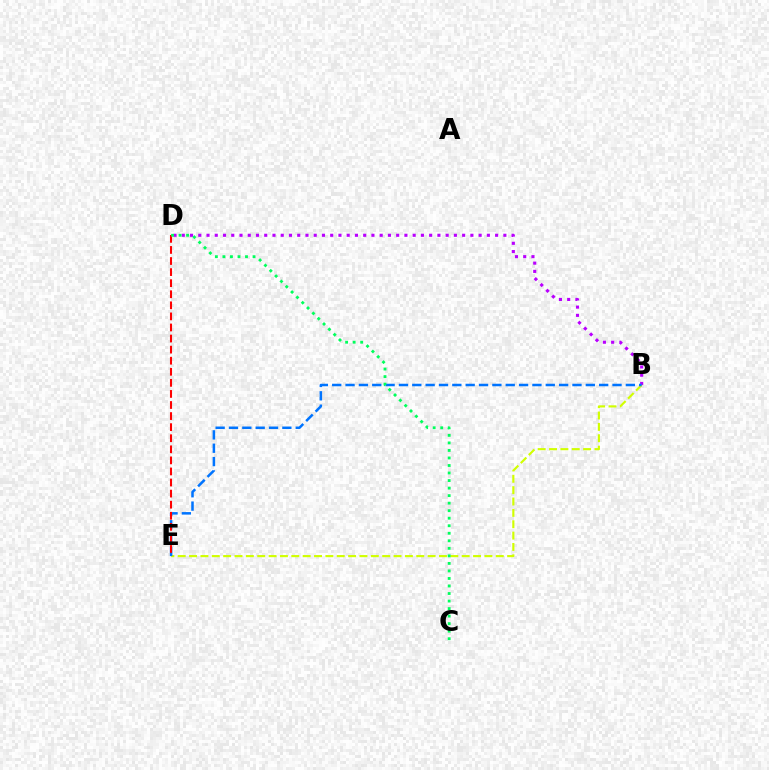{('B', 'D'): [{'color': '#b900ff', 'line_style': 'dotted', 'thickness': 2.24}], ('B', 'E'): [{'color': '#d1ff00', 'line_style': 'dashed', 'thickness': 1.54}, {'color': '#0074ff', 'line_style': 'dashed', 'thickness': 1.81}], ('D', 'E'): [{'color': '#ff0000', 'line_style': 'dashed', 'thickness': 1.5}], ('C', 'D'): [{'color': '#00ff5c', 'line_style': 'dotted', 'thickness': 2.05}]}